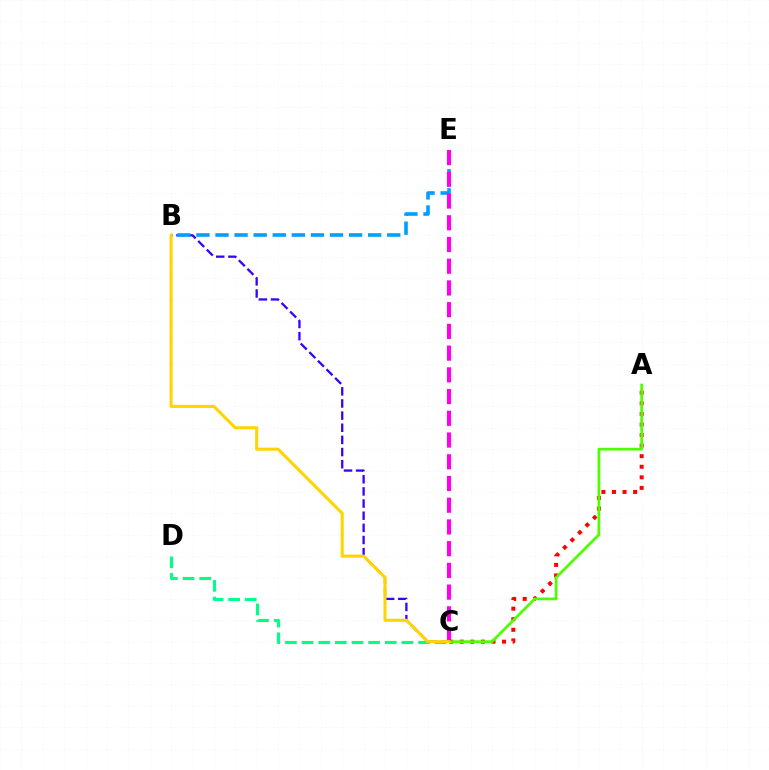{('A', 'C'): [{'color': '#ff0000', 'line_style': 'dotted', 'thickness': 2.87}, {'color': '#4fff00', 'line_style': 'solid', 'thickness': 1.96}], ('B', 'C'): [{'color': '#3700ff', 'line_style': 'dashed', 'thickness': 1.65}, {'color': '#ffd500', 'line_style': 'solid', 'thickness': 2.21}], ('C', 'D'): [{'color': '#00ff86', 'line_style': 'dashed', 'thickness': 2.26}], ('B', 'E'): [{'color': '#009eff', 'line_style': 'dashed', 'thickness': 2.59}], ('C', 'E'): [{'color': '#ff00ed', 'line_style': 'dashed', 'thickness': 2.95}]}